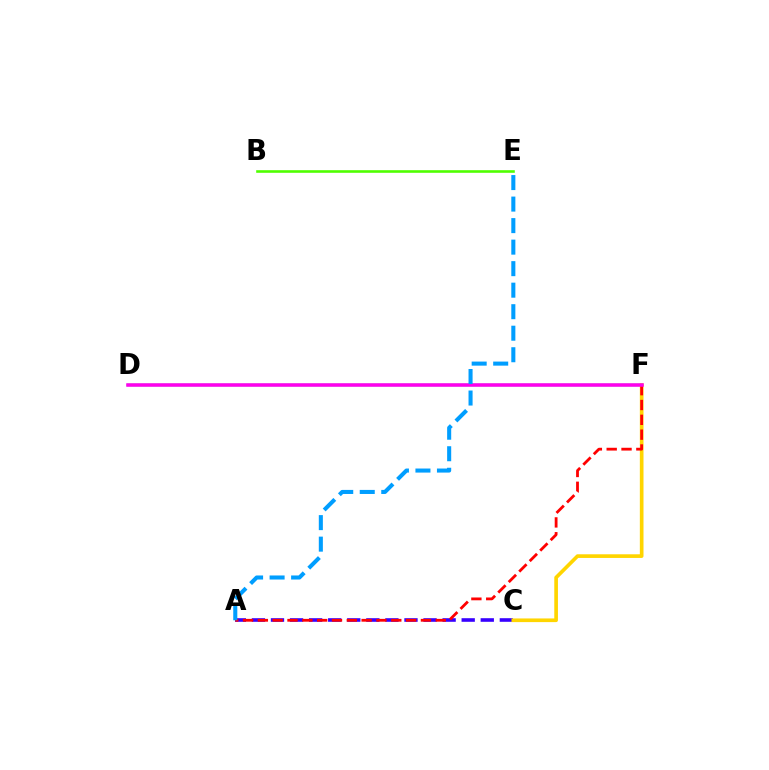{('D', 'F'): [{'color': '#00ff86', 'line_style': 'solid', 'thickness': 1.74}, {'color': '#ff00ed', 'line_style': 'solid', 'thickness': 2.53}], ('A', 'C'): [{'color': '#3700ff', 'line_style': 'dashed', 'thickness': 2.59}], ('C', 'F'): [{'color': '#ffd500', 'line_style': 'solid', 'thickness': 2.64}], ('A', 'F'): [{'color': '#ff0000', 'line_style': 'dashed', 'thickness': 2.01}], ('B', 'E'): [{'color': '#4fff00', 'line_style': 'solid', 'thickness': 1.87}], ('A', 'E'): [{'color': '#009eff', 'line_style': 'dashed', 'thickness': 2.92}]}